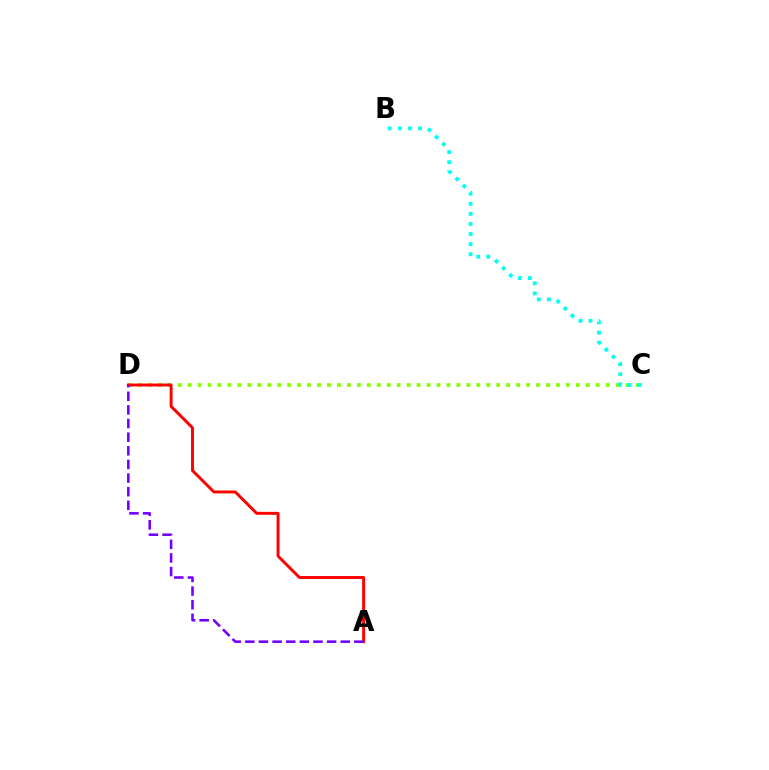{('C', 'D'): [{'color': '#84ff00', 'line_style': 'dotted', 'thickness': 2.7}], ('A', 'D'): [{'color': '#ff0000', 'line_style': 'solid', 'thickness': 2.11}, {'color': '#7200ff', 'line_style': 'dashed', 'thickness': 1.85}], ('B', 'C'): [{'color': '#00fff6', 'line_style': 'dotted', 'thickness': 2.74}]}